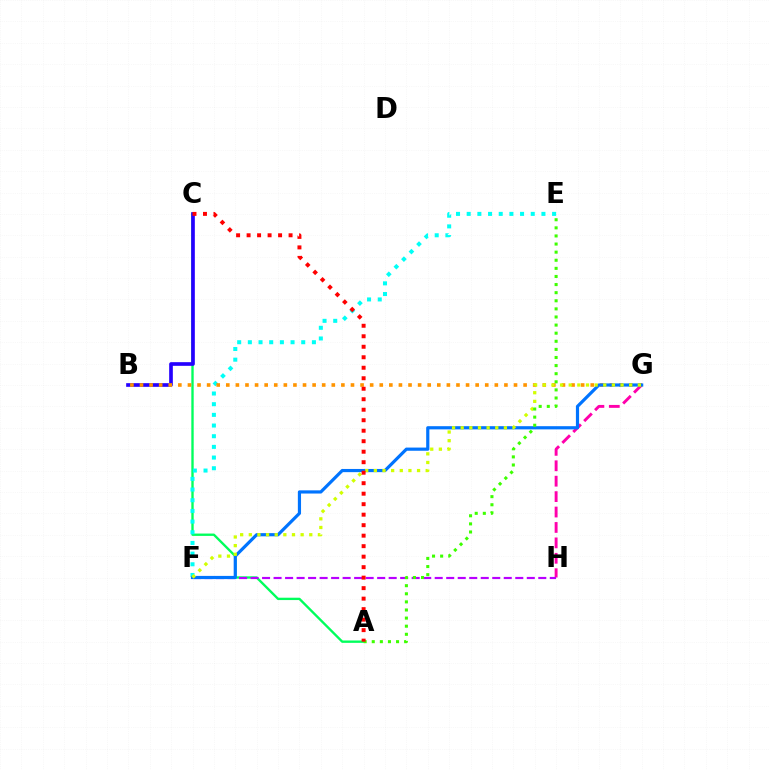{('A', 'C'): [{'color': '#00ff5c', 'line_style': 'solid', 'thickness': 1.7}, {'color': '#ff0000', 'line_style': 'dotted', 'thickness': 2.85}], ('B', 'C'): [{'color': '#2500ff', 'line_style': 'solid', 'thickness': 2.64}], ('G', 'H'): [{'color': '#ff00ac', 'line_style': 'dashed', 'thickness': 2.09}], ('E', 'F'): [{'color': '#00fff6', 'line_style': 'dotted', 'thickness': 2.9}], ('B', 'G'): [{'color': '#ff9400', 'line_style': 'dotted', 'thickness': 2.61}], ('F', 'H'): [{'color': '#b900ff', 'line_style': 'dashed', 'thickness': 1.56}], ('F', 'G'): [{'color': '#0074ff', 'line_style': 'solid', 'thickness': 2.29}, {'color': '#d1ff00', 'line_style': 'dotted', 'thickness': 2.35}], ('A', 'E'): [{'color': '#3dff00', 'line_style': 'dotted', 'thickness': 2.2}]}